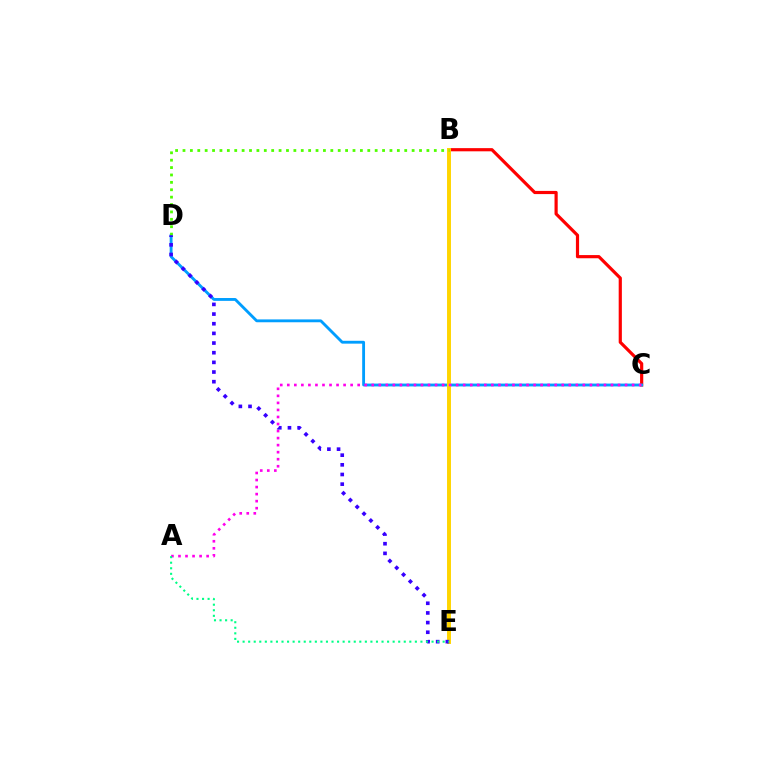{('B', 'C'): [{'color': '#ff0000', 'line_style': 'solid', 'thickness': 2.29}], ('C', 'D'): [{'color': '#009eff', 'line_style': 'solid', 'thickness': 2.05}], ('B', 'E'): [{'color': '#ffd500', 'line_style': 'solid', 'thickness': 2.84}], ('B', 'D'): [{'color': '#4fff00', 'line_style': 'dotted', 'thickness': 2.01}], ('A', 'C'): [{'color': '#ff00ed', 'line_style': 'dotted', 'thickness': 1.91}], ('D', 'E'): [{'color': '#3700ff', 'line_style': 'dotted', 'thickness': 2.62}], ('A', 'E'): [{'color': '#00ff86', 'line_style': 'dotted', 'thickness': 1.51}]}